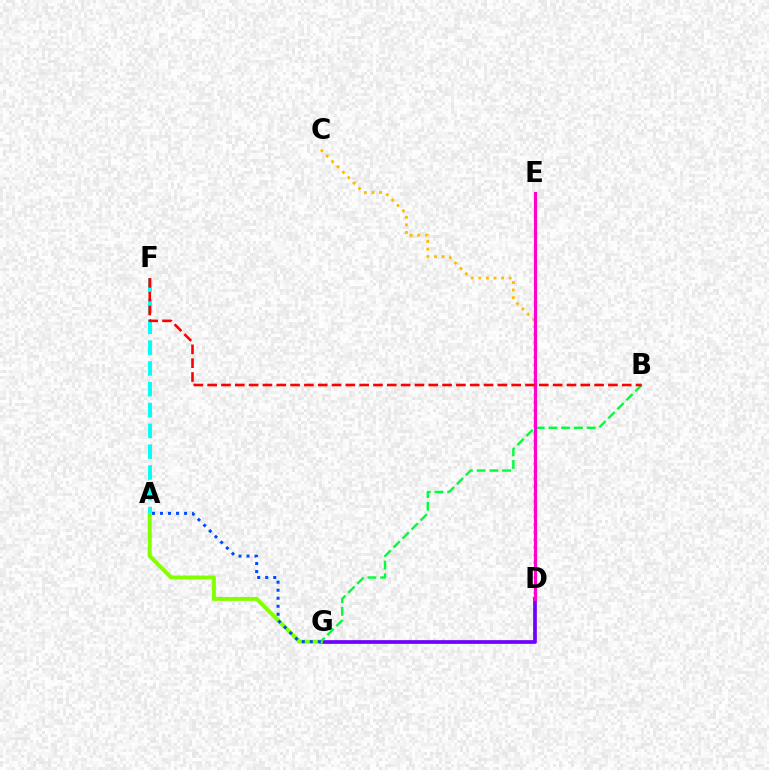{('C', 'D'): [{'color': '#ffbd00', 'line_style': 'dotted', 'thickness': 2.07}], ('D', 'G'): [{'color': '#7200ff', 'line_style': 'solid', 'thickness': 2.67}], ('A', 'G'): [{'color': '#84ff00', 'line_style': 'solid', 'thickness': 2.84}, {'color': '#004bff', 'line_style': 'dotted', 'thickness': 2.18}], ('B', 'G'): [{'color': '#00ff39', 'line_style': 'dashed', 'thickness': 1.73}], ('D', 'E'): [{'color': '#ff00cf', 'line_style': 'solid', 'thickness': 2.27}], ('A', 'F'): [{'color': '#00fff6', 'line_style': 'dashed', 'thickness': 2.83}], ('B', 'F'): [{'color': '#ff0000', 'line_style': 'dashed', 'thickness': 1.88}]}